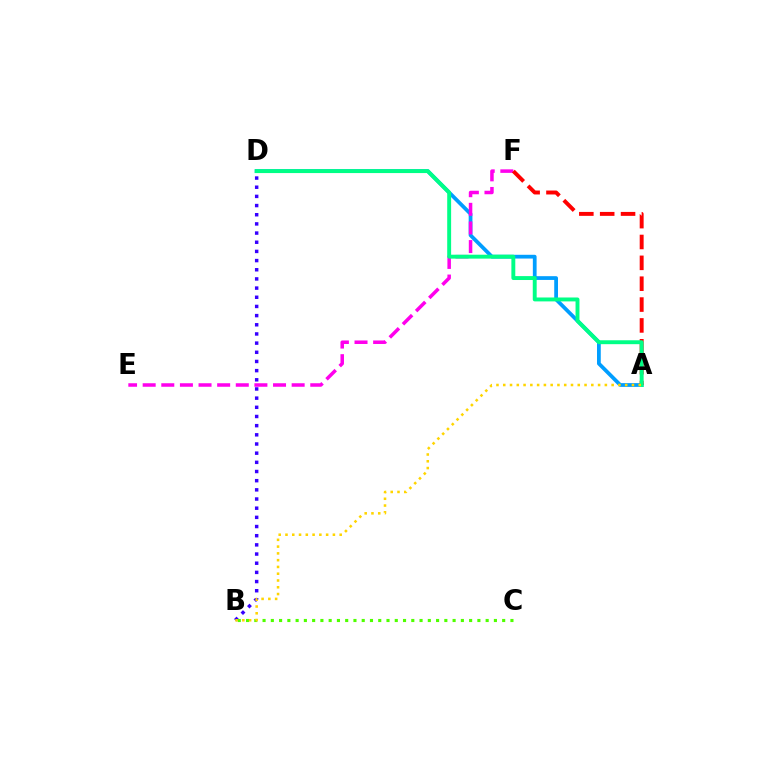{('B', 'D'): [{'color': '#3700ff', 'line_style': 'dotted', 'thickness': 2.49}], ('A', 'D'): [{'color': '#009eff', 'line_style': 'solid', 'thickness': 2.71}, {'color': '#00ff86', 'line_style': 'solid', 'thickness': 2.82}], ('B', 'C'): [{'color': '#4fff00', 'line_style': 'dotted', 'thickness': 2.24}], ('E', 'F'): [{'color': '#ff00ed', 'line_style': 'dashed', 'thickness': 2.53}], ('A', 'F'): [{'color': '#ff0000', 'line_style': 'dashed', 'thickness': 2.83}], ('A', 'B'): [{'color': '#ffd500', 'line_style': 'dotted', 'thickness': 1.84}]}